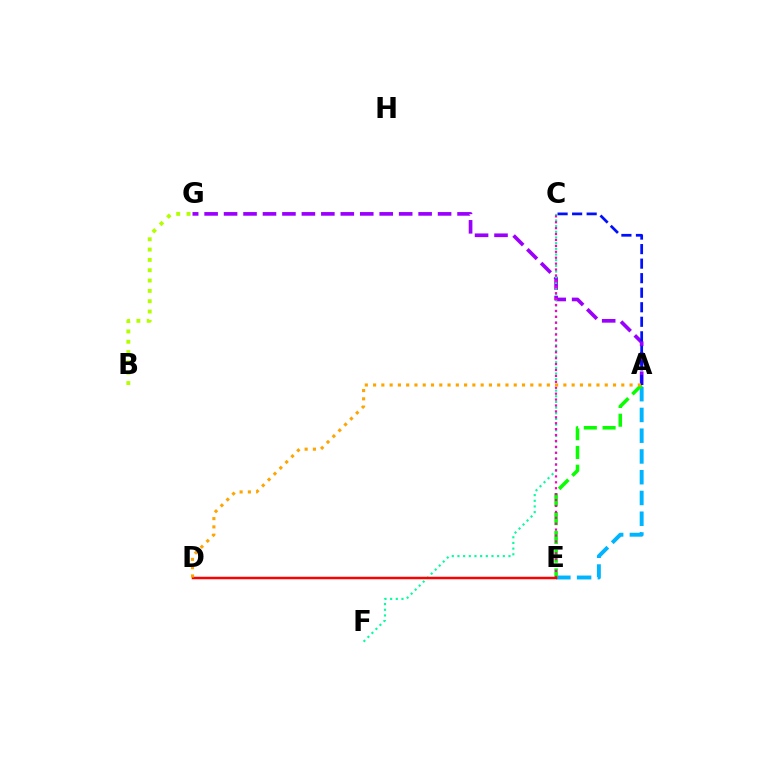{('A', 'E'): [{'color': '#00b5ff', 'line_style': 'dashed', 'thickness': 2.82}, {'color': '#08ff00', 'line_style': 'dashed', 'thickness': 2.55}], ('A', 'G'): [{'color': '#9b00ff', 'line_style': 'dashed', 'thickness': 2.64}], ('C', 'F'): [{'color': '#00ff9d', 'line_style': 'dotted', 'thickness': 1.54}], ('C', 'E'): [{'color': '#ff00bd', 'line_style': 'dotted', 'thickness': 1.61}], ('A', 'C'): [{'color': '#0010ff', 'line_style': 'dashed', 'thickness': 1.97}], ('D', 'E'): [{'color': '#ff0000', 'line_style': 'solid', 'thickness': 1.78}], ('B', 'G'): [{'color': '#b3ff00', 'line_style': 'dotted', 'thickness': 2.81}], ('A', 'D'): [{'color': '#ffa500', 'line_style': 'dotted', 'thickness': 2.25}]}